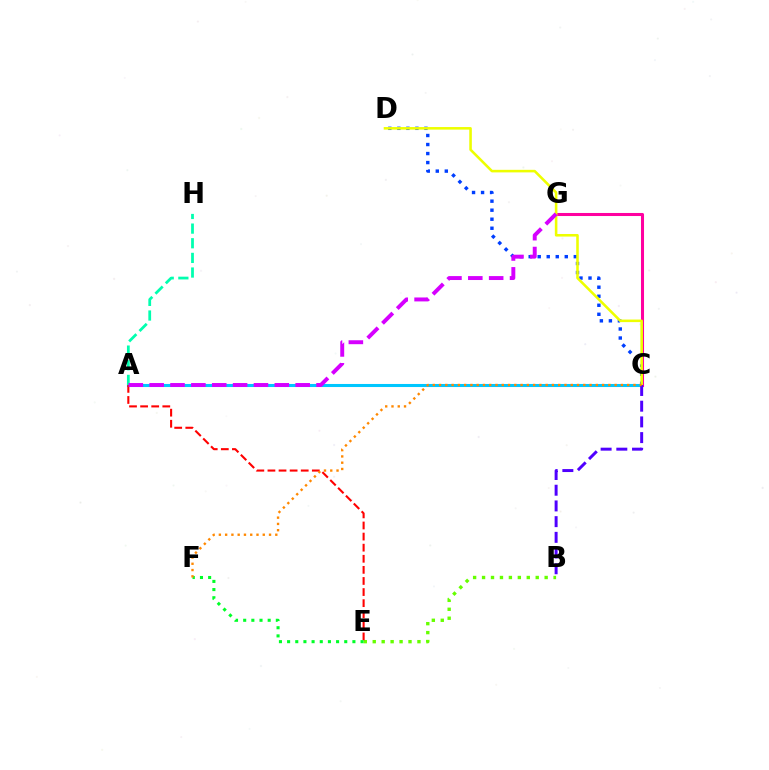{('B', 'E'): [{'color': '#66ff00', 'line_style': 'dotted', 'thickness': 2.43}], ('C', 'D'): [{'color': '#003fff', 'line_style': 'dotted', 'thickness': 2.45}, {'color': '#eeff00', 'line_style': 'solid', 'thickness': 1.85}], ('A', 'C'): [{'color': '#00c7ff', 'line_style': 'solid', 'thickness': 2.2}], ('C', 'G'): [{'color': '#ff00a0', 'line_style': 'solid', 'thickness': 2.19}], ('A', 'E'): [{'color': '#ff0000', 'line_style': 'dashed', 'thickness': 1.51}], ('A', 'H'): [{'color': '#00ffaf', 'line_style': 'dashed', 'thickness': 1.99}], ('A', 'G'): [{'color': '#d600ff', 'line_style': 'dashed', 'thickness': 2.83}], ('B', 'C'): [{'color': '#4f00ff', 'line_style': 'dashed', 'thickness': 2.13}], ('E', 'F'): [{'color': '#00ff27', 'line_style': 'dotted', 'thickness': 2.22}], ('C', 'F'): [{'color': '#ff8800', 'line_style': 'dotted', 'thickness': 1.7}]}